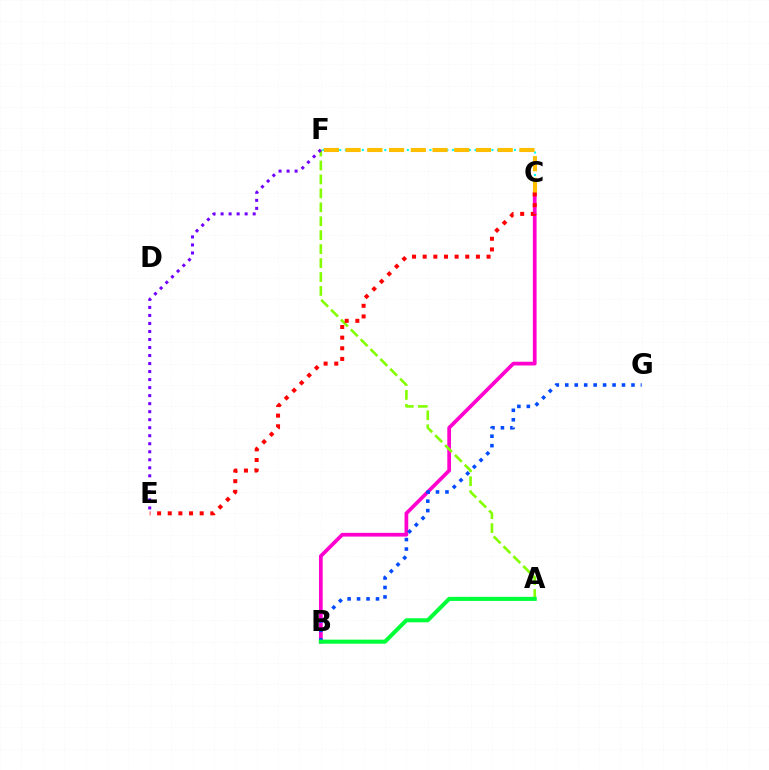{('B', 'C'): [{'color': '#ff00cf', 'line_style': 'solid', 'thickness': 2.68}], ('B', 'G'): [{'color': '#004bff', 'line_style': 'dotted', 'thickness': 2.57}], ('A', 'F'): [{'color': '#84ff00', 'line_style': 'dashed', 'thickness': 1.89}], ('E', 'F'): [{'color': '#7200ff', 'line_style': 'dotted', 'thickness': 2.18}], ('C', 'F'): [{'color': '#00fff6', 'line_style': 'dotted', 'thickness': 1.53}, {'color': '#ffbd00', 'line_style': 'dashed', 'thickness': 2.95}], ('C', 'E'): [{'color': '#ff0000', 'line_style': 'dotted', 'thickness': 2.89}], ('A', 'B'): [{'color': '#00ff39', 'line_style': 'solid', 'thickness': 2.92}]}